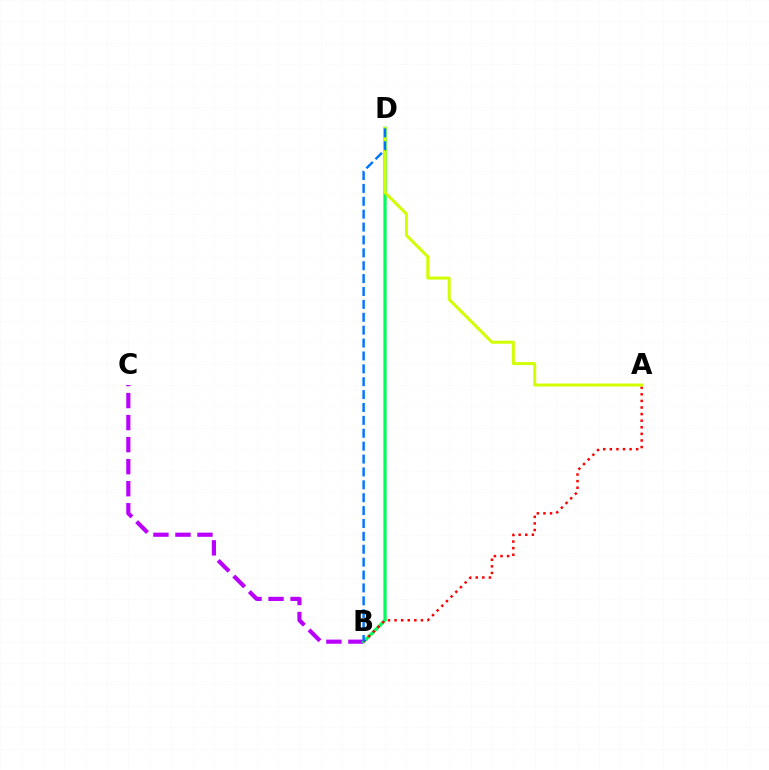{('B', 'C'): [{'color': '#b900ff', 'line_style': 'dashed', 'thickness': 2.99}], ('B', 'D'): [{'color': '#00ff5c', 'line_style': 'solid', 'thickness': 2.34}, {'color': '#0074ff', 'line_style': 'dashed', 'thickness': 1.75}], ('A', 'B'): [{'color': '#ff0000', 'line_style': 'dotted', 'thickness': 1.79}], ('A', 'D'): [{'color': '#d1ff00', 'line_style': 'solid', 'thickness': 2.14}]}